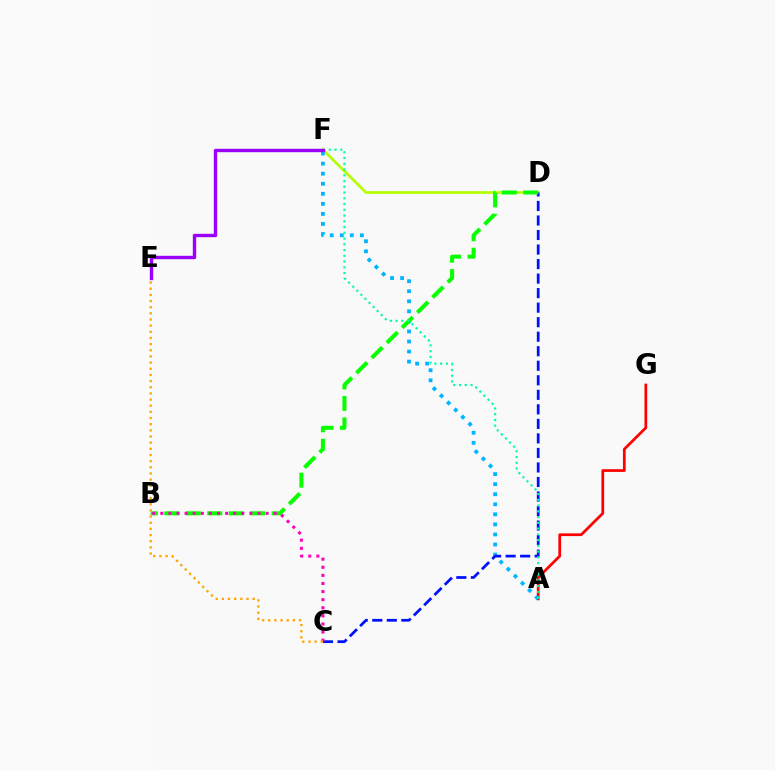{('A', 'G'): [{'color': '#ff0000', 'line_style': 'solid', 'thickness': 1.97}], ('D', 'F'): [{'color': '#b3ff00', 'line_style': 'solid', 'thickness': 1.93}], ('A', 'F'): [{'color': '#00b5ff', 'line_style': 'dotted', 'thickness': 2.73}, {'color': '#00ff9d', 'line_style': 'dotted', 'thickness': 1.56}], ('C', 'D'): [{'color': '#0010ff', 'line_style': 'dashed', 'thickness': 1.97}], ('B', 'D'): [{'color': '#08ff00', 'line_style': 'dashed', 'thickness': 2.91}], ('B', 'C'): [{'color': '#ff00bd', 'line_style': 'dotted', 'thickness': 2.2}], ('C', 'E'): [{'color': '#ffa500', 'line_style': 'dotted', 'thickness': 1.67}], ('E', 'F'): [{'color': '#9b00ff', 'line_style': 'solid', 'thickness': 2.44}]}